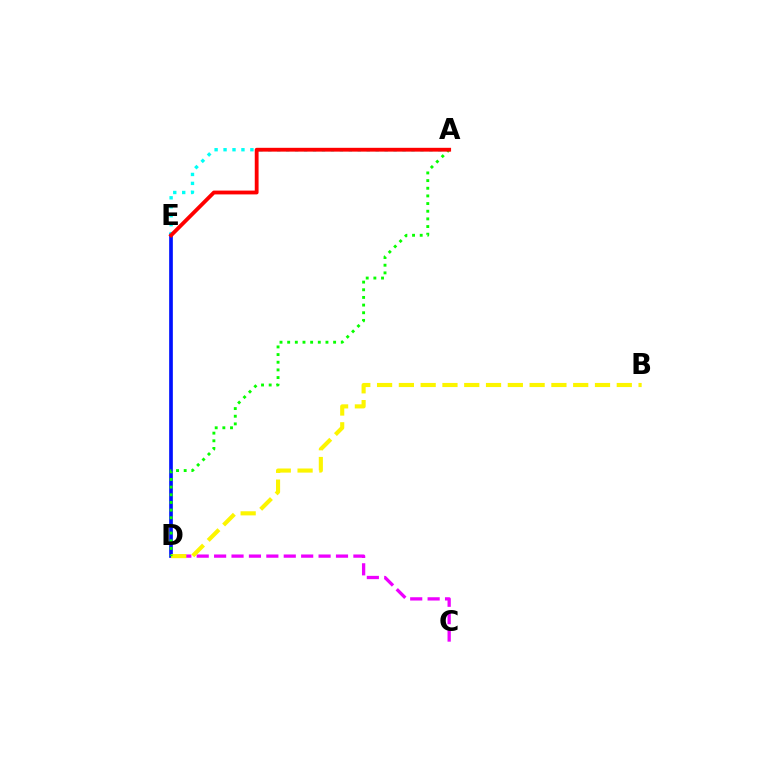{('D', 'E'): [{'color': '#0010ff', 'line_style': 'solid', 'thickness': 2.65}], ('C', 'D'): [{'color': '#ee00ff', 'line_style': 'dashed', 'thickness': 2.37}], ('B', 'D'): [{'color': '#fcf500', 'line_style': 'dashed', 'thickness': 2.96}], ('A', 'E'): [{'color': '#00fff6', 'line_style': 'dotted', 'thickness': 2.43}, {'color': '#ff0000', 'line_style': 'solid', 'thickness': 2.75}], ('A', 'D'): [{'color': '#08ff00', 'line_style': 'dotted', 'thickness': 2.08}]}